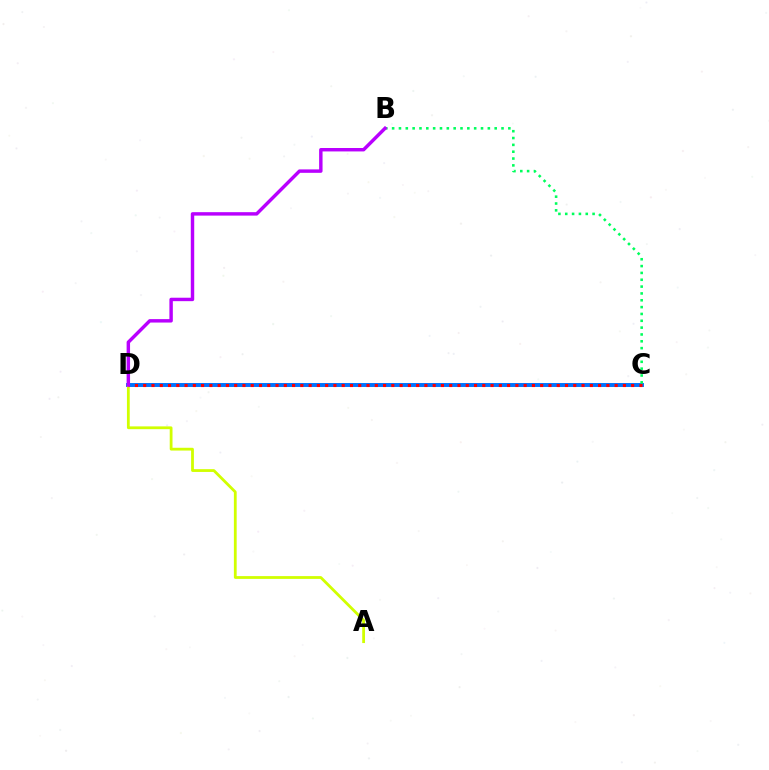{('C', 'D'): [{'color': '#0074ff', 'line_style': 'solid', 'thickness': 2.84}, {'color': '#ff0000', 'line_style': 'dotted', 'thickness': 2.25}], ('A', 'D'): [{'color': '#d1ff00', 'line_style': 'solid', 'thickness': 2.01}], ('B', 'C'): [{'color': '#00ff5c', 'line_style': 'dotted', 'thickness': 1.86}], ('B', 'D'): [{'color': '#b900ff', 'line_style': 'solid', 'thickness': 2.47}]}